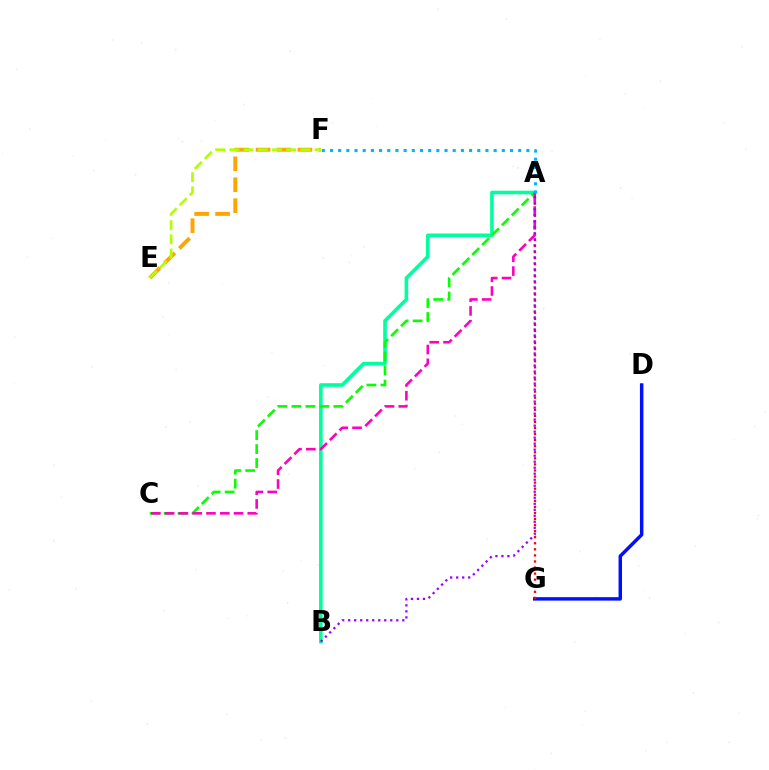{('A', 'B'): [{'color': '#00ff9d', 'line_style': 'solid', 'thickness': 2.59}, {'color': '#9b00ff', 'line_style': 'dotted', 'thickness': 1.63}], ('E', 'F'): [{'color': '#ffa500', 'line_style': 'dashed', 'thickness': 2.84}, {'color': '#b3ff00', 'line_style': 'dashed', 'thickness': 1.93}], ('D', 'G'): [{'color': '#0010ff', 'line_style': 'solid', 'thickness': 2.49}], ('A', 'G'): [{'color': '#ff0000', 'line_style': 'dotted', 'thickness': 1.65}], ('A', 'C'): [{'color': '#08ff00', 'line_style': 'dashed', 'thickness': 1.9}, {'color': '#ff00bd', 'line_style': 'dashed', 'thickness': 1.87}], ('A', 'F'): [{'color': '#00b5ff', 'line_style': 'dotted', 'thickness': 2.22}]}